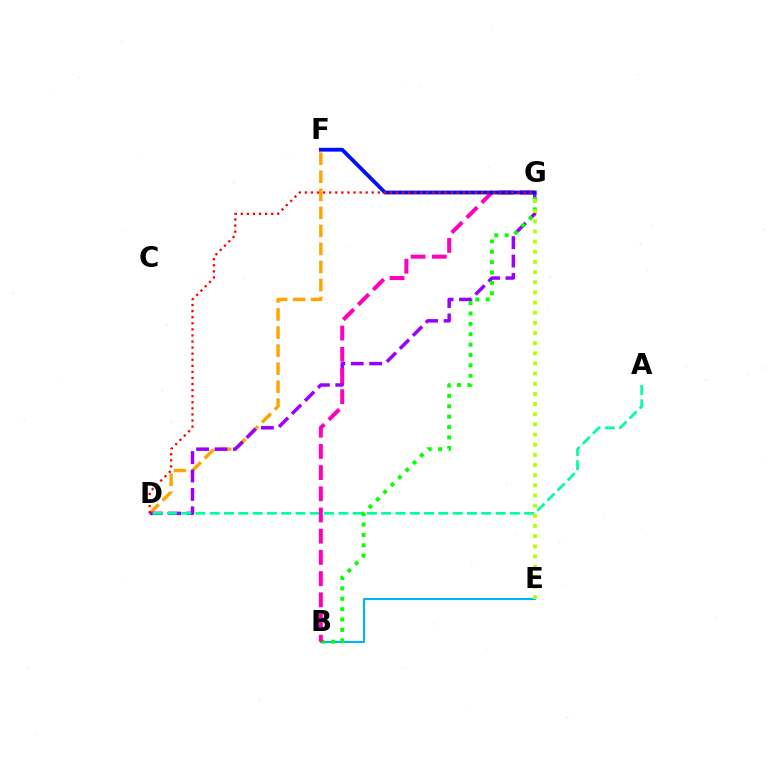{('D', 'F'): [{'color': '#ffa500', 'line_style': 'dashed', 'thickness': 2.45}], ('D', 'G'): [{'color': '#9b00ff', 'line_style': 'dashed', 'thickness': 2.5}, {'color': '#ff0000', 'line_style': 'dotted', 'thickness': 1.65}], ('A', 'D'): [{'color': '#00ff9d', 'line_style': 'dashed', 'thickness': 1.94}], ('B', 'E'): [{'color': '#00b5ff', 'line_style': 'solid', 'thickness': 1.52}], ('B', 'G'): [{'color': '#08ff00', 'line_style': 'dotted', 'thickness': 2.82}, {'color': '#ff00bd', 'line_style': 'dashed', 'thickness': 2.88}], ('F', 'G'): [{'color': '#0010ff', 'line_style': 'solid', 'thickness': 2.74}], ('E', 'G'): [{'color': '#b3ff00', 'line_style': 'dotted', 'thickness': 2.76}]}